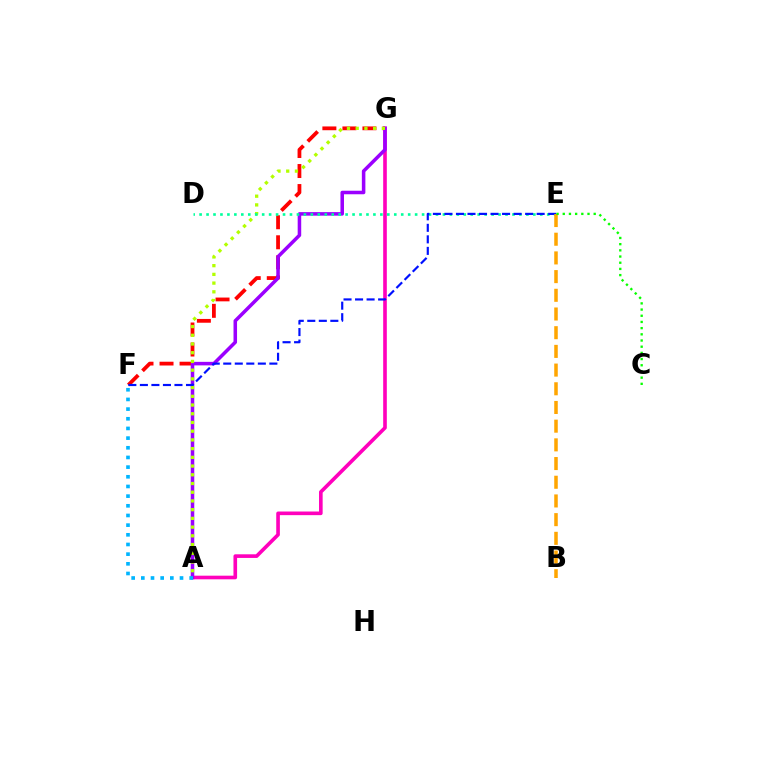{('F', 'G'): [{'color': '#ff0000', 'line_style': 'dashed', 'thickness': 2.72}], ('A', 'G'): [{'color': '#ff00bd', 'line_style': 'solid', 'thickness': 2.62}, {'color': '#9b00ff', 'line_style': 'solid', 'thickness': 2.54}, {'color': '#b3ff00', 'line_style': 'dotted', 'thickness': 2.37}], ('A', 'F'): [{'color': '#00b5ff', 'line_style': 'dotted', 'thickness': 2.63}], ('D', 'E'): [{'color': '#00ff9d', 'line_style': 'dotted', 'thickness': 1.89}], ('E', 'F'): [{'color': '#0010ff', 'line_style': 'dashed', 'thickness': 1.57}], ('B', 'E'): [{'color': '#ffa500', 'line_style': 'dashed', 'thickness': 2.54}], ('C', 'E'): [{'color': '#08ff00', 'line_style': 'dotted', 'thickness': 1.68}]}